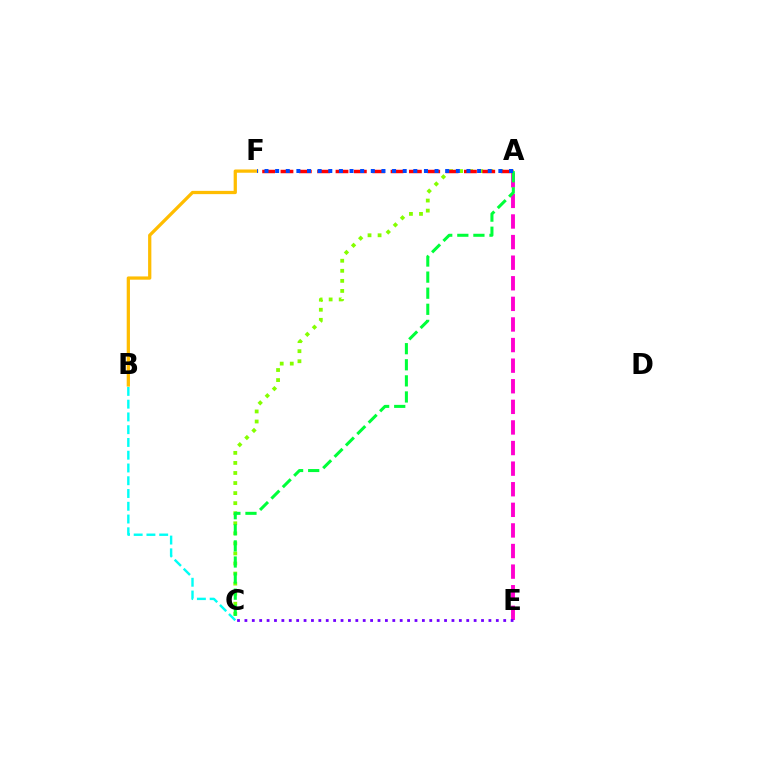{('A', 'C'): [{'color': '#84ff00', 'line_style': 'dotted', 'thickness': 2.73}, {'color': '#00ff39', 'line_style': 'dashed', 'thickness': 2.19}], ('A', 'E'): [{'color': '#ff00cf', 'line_style': 'dashed', 'thickness': 2.8}], ('B', 'C'): [{'color': '#00fff6', 'line_style': 'dashed', 'thickness': 1.73}], ('A', 'F'): [{'color': '#ff0000', 'line_style': 'dashed', 'thickness': 2.49}, {'color': '#004bff', 'line_style': 'dotted', 'thickness': 2.89}], ('C', 'E'): [{'color': '#7200ff', 'line_style': 'dotted', 'thickness': 2.01}], ('B', 'F'): [{'color': '#ffbd00', 'line_style': 'solid', 'thickness': 2.35}]}